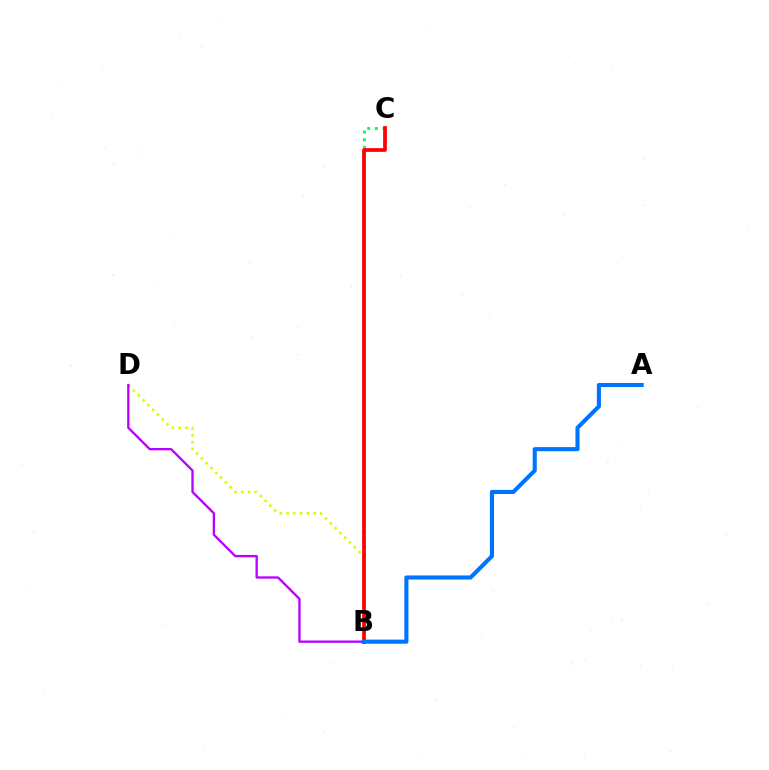{('B', 'C'): [{'color': '#00ff5c', 'line_style': 'dotted', 'thickness': 2.09}, {'color': '#ff0000', 'line_style': 'solid', 'thickness': 2.68}], ('B', 'D'): [{'color': '#d1ff00', 'line_style': 'dotted', 'thickness': 1.84}, {'color': '#b900ff', 'line_style': 'solid', 'thickness': 1.66}], ('A', 'B'): [{'color': '#0074ff', 'line_style': 'solid', 'thickness': 2.96}]}